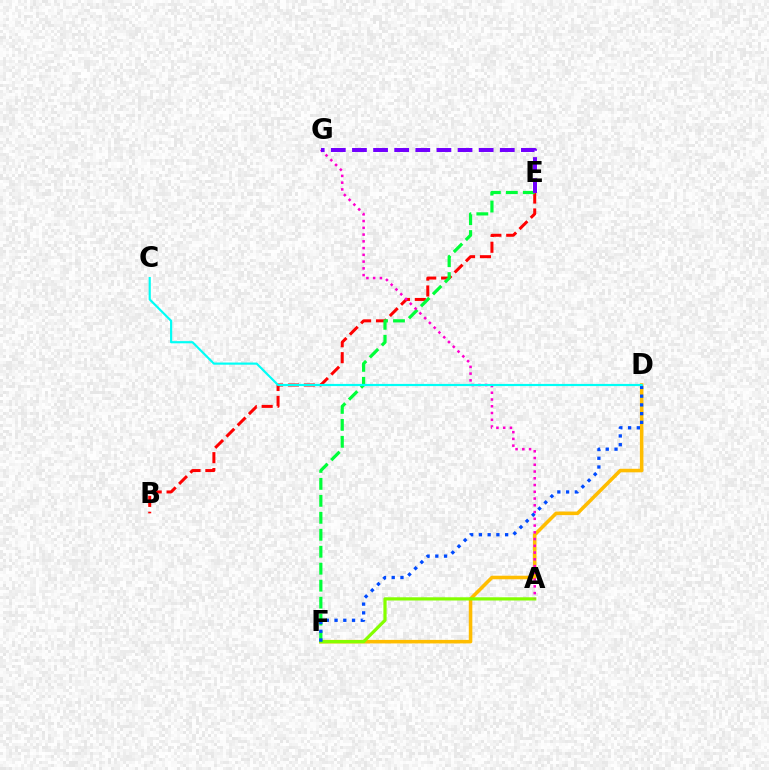{('D', 'F'): [{'color': '#ffbd00', 'line_style': 'solid', 'thickness': 2.55}, {'color': '#004bff', 'line_style': 'dotted', 'thickness': 2.38}], ('B', 'E'): [{'color': '#ff0000', 'line_style': 'dashed', 'thickness': 2.16}], ('A', 'F'): [{'color': '#84ff00', 'line_style': 'solid', 'thickness': 2.31}], ('E', 'F'): [{'color': '#00ff39', 'line_style': 'dashed', 'thickness': 2.3}], ('A', 'G'): [{'color': '#ff00cf', 'line_style': 'dotted', 'thickness': 1.83}], ('E', 'G'): [{'color': '#7200ff', 'line_style': 'dashed', 'thickness': 2.87}], ('C', 'D'): [{'color': '#00fff6', 'line_style': 'solid', 'thickness': 1.56}]}